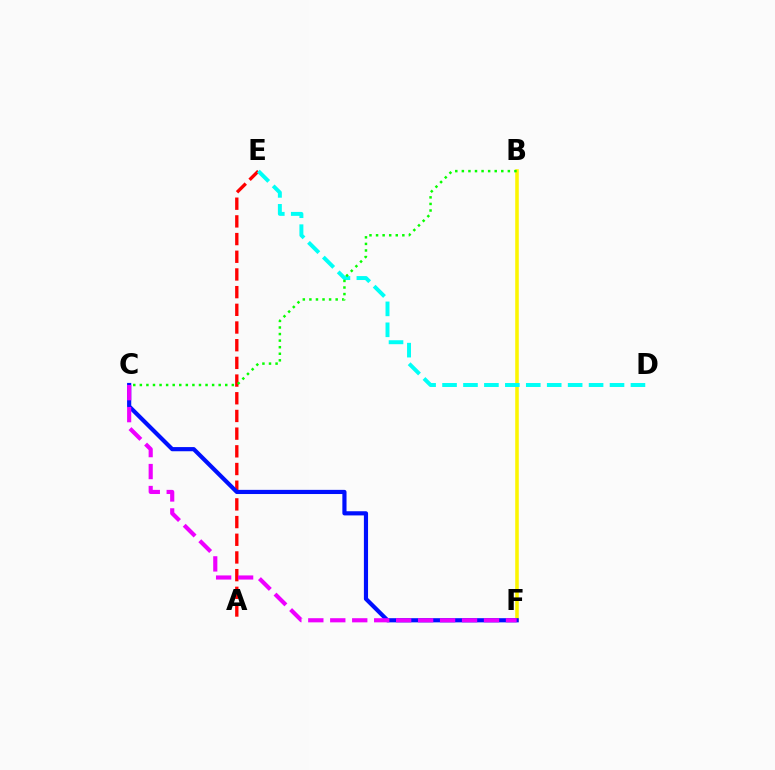{('B', 'F'): [{'color': '#fcf500', 'line_style': 'solid', 'thickness': 2.56}], ('A', 'E'): [{'color': '#ff0000', 'line_style': 'dashed', 'thickness': 2.4}], ('C', 'F'): [{'color': '#0010ff', 'line_style': 'solid', 'thickness': 3.0}, {'color': '#ee00ff', 'line_style': 'dashed', 'thickness': 2.98}], ('D', 'E'): [{'color': '#00fff6', 'line_style': 'dashed', 'thickness': 2.84}], ('B', 'C'): [{'color': '#08ff00', 'line_style': 'dotted', 'thickness': 1.79}]}